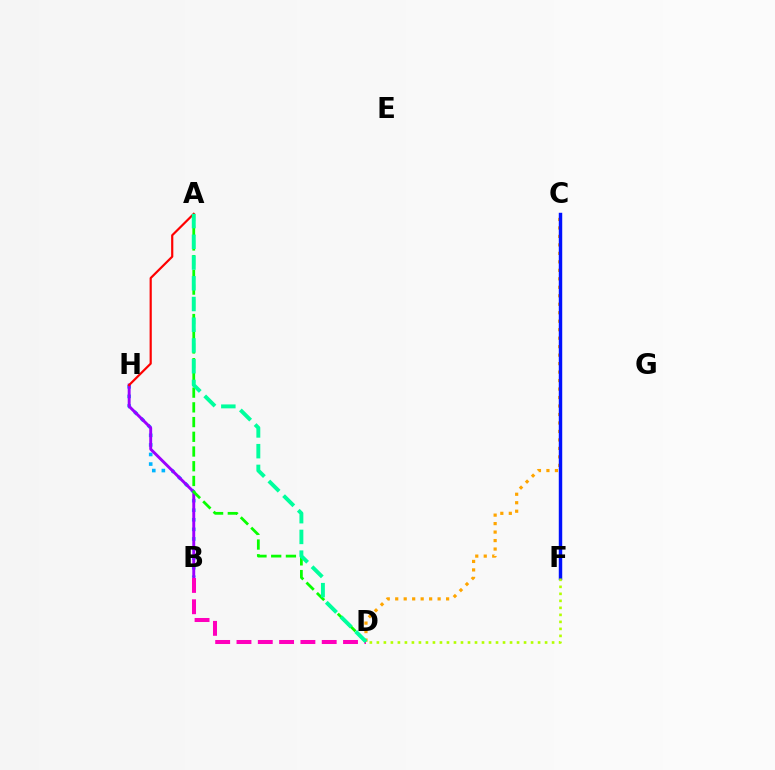{('C', 'D'): [{'color': '#ffa500', 'line_style': 'dotted', 'thickness': 2.3}], ('B', 'H'): [{'color': '#00b5ff', 'line_style': 'dotted', 'thickness': 2.6}, {'color': '#9b00ff', 'line_style': 'solid', 'thickness': 2.1}], ('A', 'H'): [{'color': '#ff0000', 'line_style': 'solid', 'thickness': 1.57}], ('A', 'D'): [{'color': '#08ff00', 'line_style': 'dashed', 'thickness': 2.0}, {'color': '#00ff9d', 'line_style': 'dashed', 'thickness': 2.82}], ('B', 'D'): [{'color': '#ff00bd', 'line_style': 'dashed', 'thickness': 2.89}], ('C', 'F'): [{'color': '#0010ff', 'line_style': 'solid', 'thickness': 2.48}], ('D', 'F'): [{'color': '#b3ff00', 'line_style': 'dotted', 'thickness': 1.9}]}